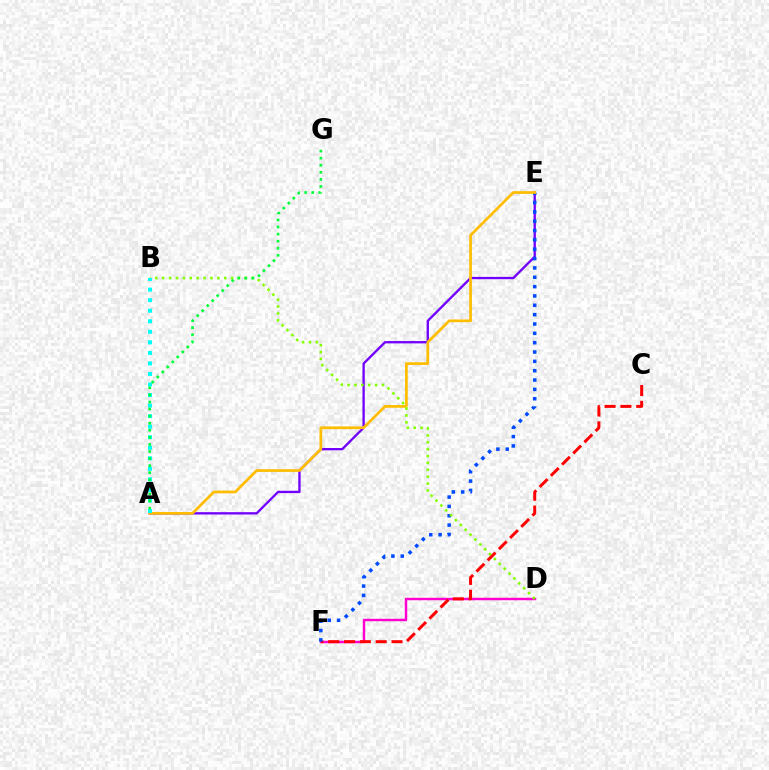{('A', 'E'): [{'color': '#7200ff', 'line_style': 'solid', 'thickness': 1.68}, {'color': '#ffbd00', 'line_style': 'solid', 'thickness': 1.95}], ('D', 'F'): [{'color': '#ff00cf', 'line_style': 'solid', 'thickness': 1.78}], ('C', 'F'): [{'color': '#ff0000', 'line_style': 'dashed', 'thickness': 2.15}], ('E', 'F'): [{'color': '#004bff', 'line_style': 'dotted', 'thickness': 2.54}], ('B', 'D'): [{'color': '#84ff00', 'line_style': 'dotted', 'thickness': 1.87}], ('A', 'B'): [{'color': '#00fff6', 'line_style': 'dotted', 'thickness': 2.86}], ('A', 'G'): [{'color': '#00ff39', 'line_style': 'dotted', 'thickness': 1.92}]}